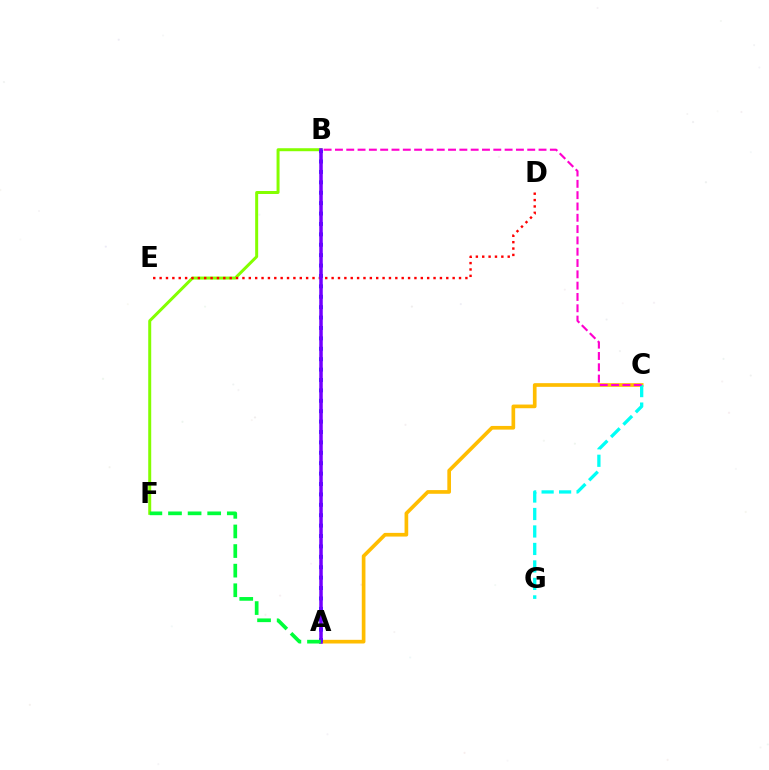{('A', 'C'): [{'color': '#ffbd00', 'line_style': 'solid', 'thickness': 2.65}], ('B', 'F'): [{'color': '#84ff00', 'line_style': 'solid', 'thickness': 2.15}], ('C', 'G'): [{'color': '#00fff6', 'line_style': 'dashed', 'thickness': 2.37}], ('A', 'B'): [{'color': '#004bff', 'line_style': 'dotted', 'thickness': 2.83}, {'color': '#7200ff', 'line_style': 'solid', 'thickness': 2.54}], ('D', 'E'): [{'color': '#ff0000', 'line_style': 'dotted', 'thickness': 1.73}], ('B', 'C'): [{'color': '#ff00cf', 'line_style': 'dashed', 'thickness': 1.54}], ('A', 'F'): [{'color': '#00ff39', 'line_style': 'dashed', 'thickness': 2.66}]}